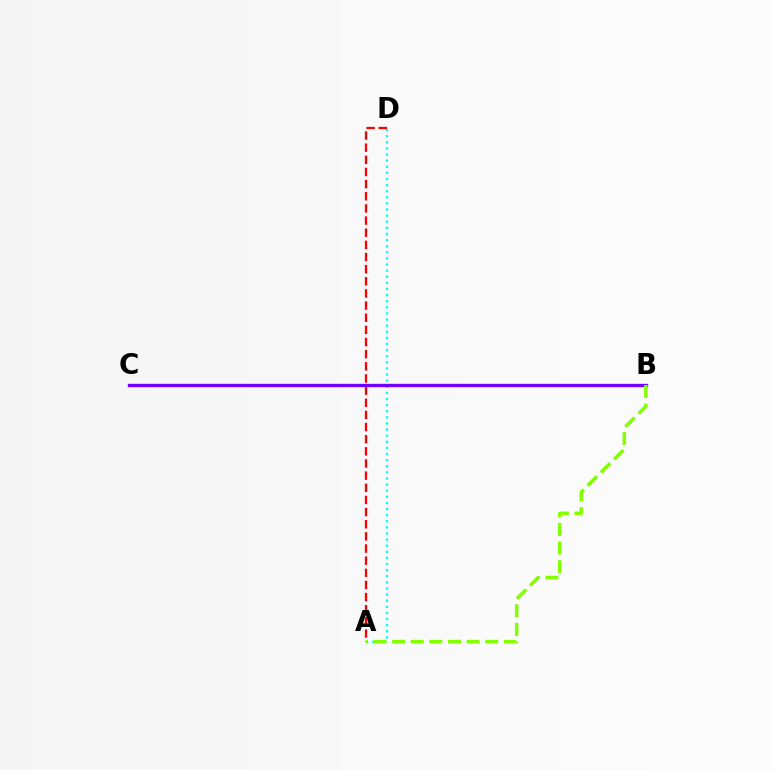{('A', 'D'): [{'color': '#00fff6', 'line_style': 'dotted', 'thickness': 1.66}, {'color': '#ff0000', 'line_style': 'dashed', 'thickness': 1.65}], ('B', 'C'): [{'color': '#7200ff', 'line_style': 'solid', 'thickness': 2.42}], ('A', 'B'): [{'color': '#84ff00', 'line_style': 'dashed', 'thickness': 2.53}]}